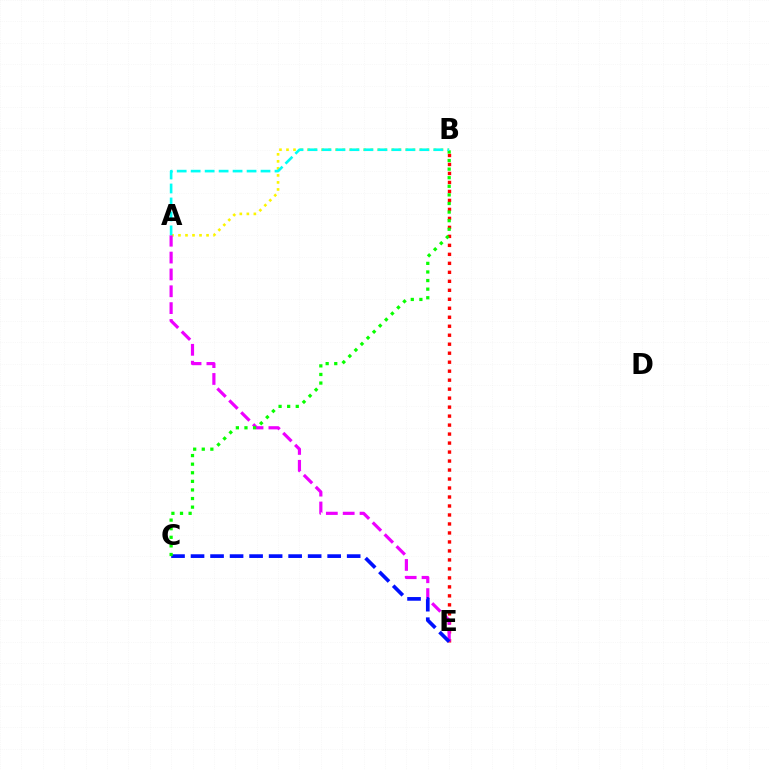{('B', 'E'): [{'color': '#ff0000', 'line_style': 'dotted', 'thickness': 2.44}], ('A', 'B'): [{'color': '#fcf500', 'line_style': 'dotted', 'thickness': 1.91}, {'color': '#00fff6', 'line_style': 'dashed', 'thickness': 1.9}], ('A', 'E'): [{'color': '#ee00ff', 'line_style': 'dashed', 'thickness': 2.29}], ('C', 'E'): [{'color': '#0010ff', 'line_style': 'dashed', 'thickness': 2.65}], ('B', 'C'): [{'color': '#08ff00', 'line_style': 'dotted', 'thickness': 2.33}]}